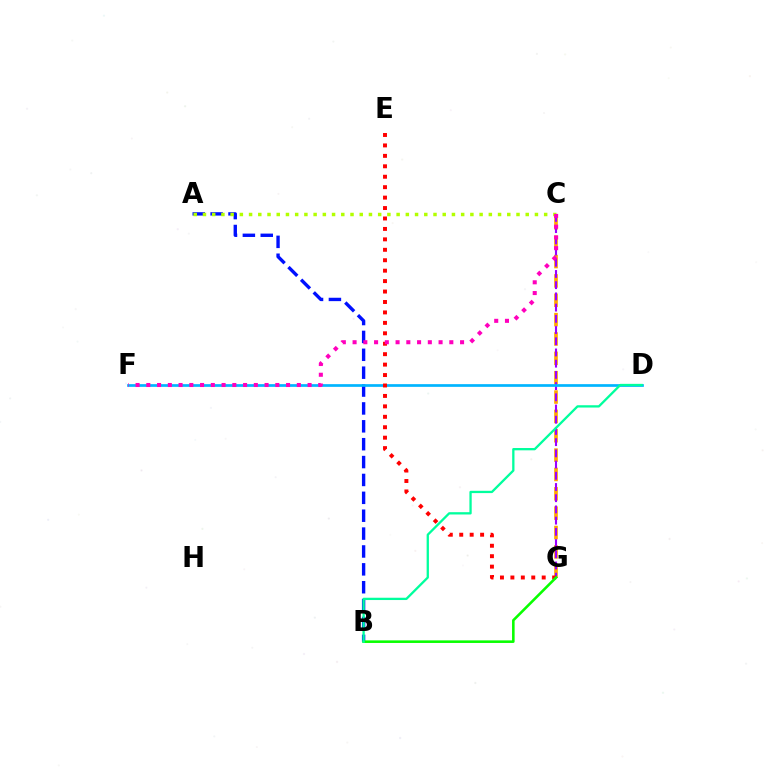{('A', 'B'): [{'color': '#0010ff', 'line_style': 'dashed', 'thickness': 2.43}], ('C', 'G'): [{'color': '#ffa500', 'line_style': 'dashed', 'thickness': 2.63}, {'color': '#9b00ff', 'line_style': 'dashed', 'thickness': 1.52}], ('D', 'F'): [{'color': '#00b5ff', 'line_style': 'solid', 'thickness': 1.94}], ('E', 'G'): [{'color': '#ff0000', 'line_style': 'dotted', 'thickness': 2.84}], ('A', 'C'): [{'color': '#b3ff00', 'line_style': 'dotted', 'thickness': 2.51}], ('B', 'G'): [{'color': '#08ff00', 'line_style': 'solid', 'thickness': 1.86}], ('B', 'D'): [{'color': '#00ff9d', 'line_style': 'solid', 'thickness': 1.65}], ('C', 'F'): [{'color': '#ff00bd', 'line_style': 'dotted', 'thickness': 2.92}]}